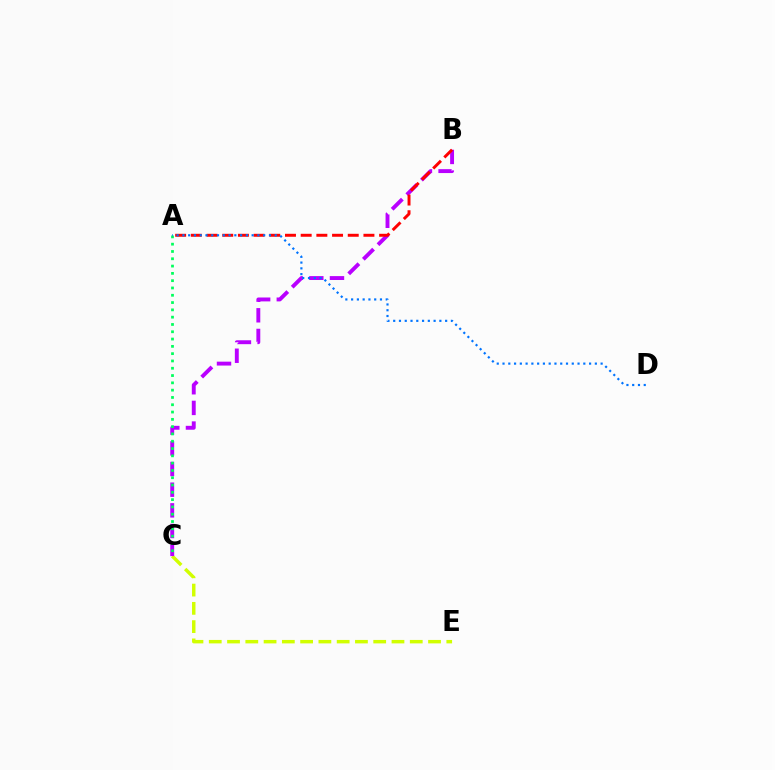{('C', 'E'): [{'color': '#d1ff00', 'line_style': 'dashed', 'thickness': 2.48}], ('B', 'C'): [{'color': '#b900ff', 'line_style': 'dashed', 'thickness': 2.81}], ('A', 'C'): [{'color': '#00ff5c', 'line_style': 'dotted', 'thickness': 1.98}], ('A', 'B'): [{'color': '#ff0000', 'line_style': 'dashed', 'thickness': 2.13}], ('A', 'D'): [{'color': '#0074ff', 'line_style': 'dotted', 'thickness': 1.57}]}